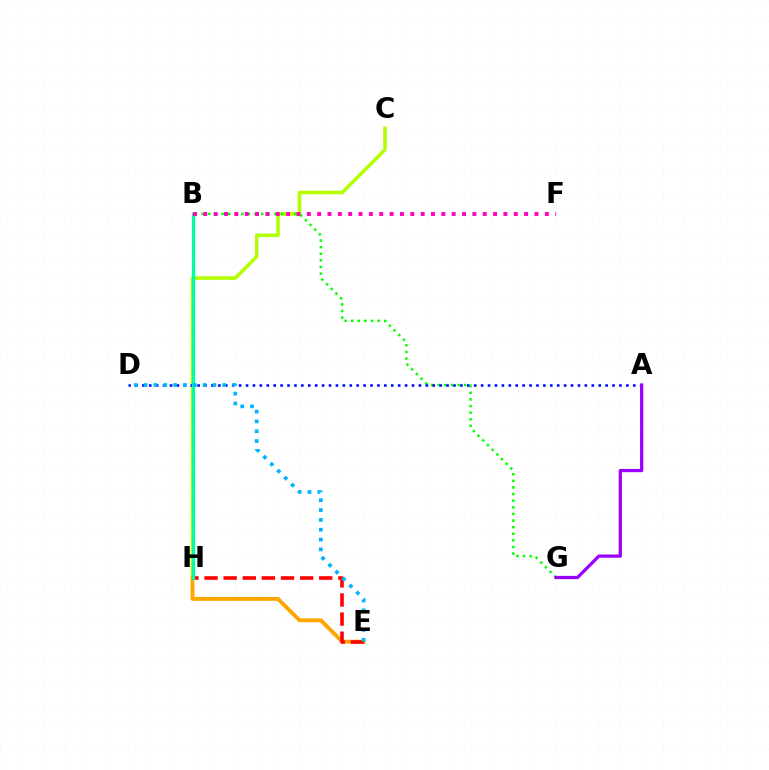{('C', 'H'): [{'color': '#b3ff00', 'line_style': 'solid', 'thickness': 2.56}], ('E', 'H'): [{'color': '#ffa500', 'line_style': 'solid', 'thickness': 2.81}, {'color': '#ff0000', 'line_style': 'dashed', 'thickness': 2.6}], ('B', 'G'): [{'color': '#08ff00', 'line_style': 'dotted', 'thickness': 1.8}], ('A', 'D'): [{'color': '#0010ff', 'line_style': 'dotted', 'thickness': 1.88}], ('A', 'G'): [{'color': '#9b00ff', 'line_style': 'solid', 'thickness': 2.34}], ('B', 'H'): [{'color': '#00ff9d', 'line_style': 'solid', 'thickness': 2.36}], ('B', 'F'): [{'color': '#ff00bd', 'line_style': 'dotted', 'thickness': 2.81}], ('D', 'E'): [{'color': '#00b5ff', 'line_style': 'dotted', 'thickness': 2.67}]}